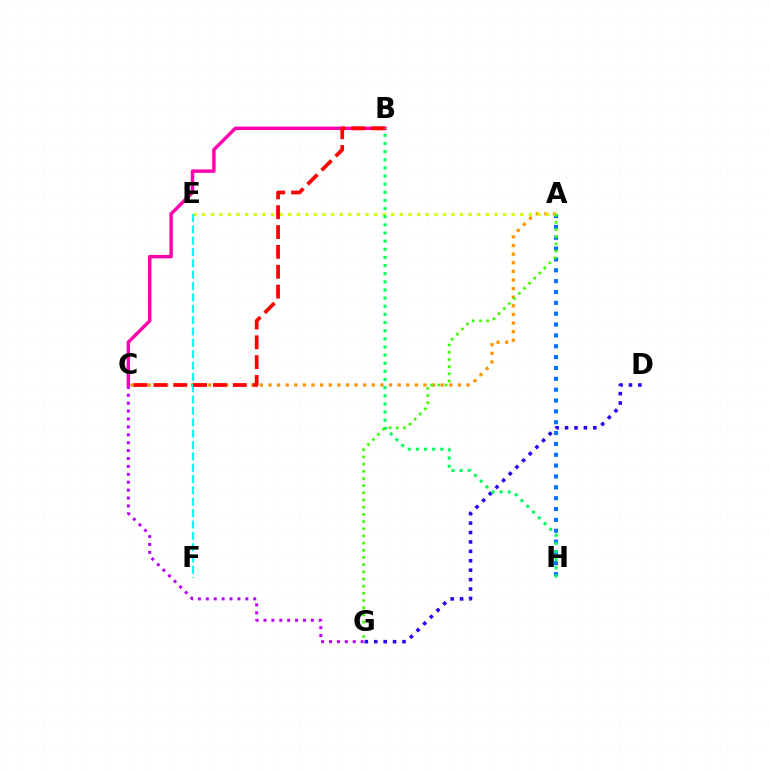{('A', 'H'): [{'color': '#0074ff', 'line_style': 'dotted', 'thickness': 2.95}], ('A', 'C'): [{'color': '#ff9400', 'line_style': 'dotted', 'thickness': 2.34}], ('A', 'E'): [{'color': '#d1ff00', 'line_style': 'dotted', 'thickness': 2.34}], ('D', 'G'): [{'color': '#2500ff', 'line_style': 'dotted', 'thickness': 2.56}], ('E', 'F'): [{'color': '#00fff6', 'line_style': 'dashed', 'thickness': 1.54}], ('C', 'G'): [{'color': '#b900ff', 'line_style': 'dotted', 'thickness': 2.15}], ('B', 'C'): [{'color': '#ff00ac', 'line_style': 'solid', 'thickness': 2.49}, {'color': '#ff0000', 'line_style': 'dashed', 'thickness': 2.7}], ('B', 'H'): [{'color': '#00ff5c', 'line_style': 'dotted', 'thickness': 2.21}], ('A', 'G'): [{'color': '#3dff00', 'line_style': 'dotted', 'thickness': 1.95}]}